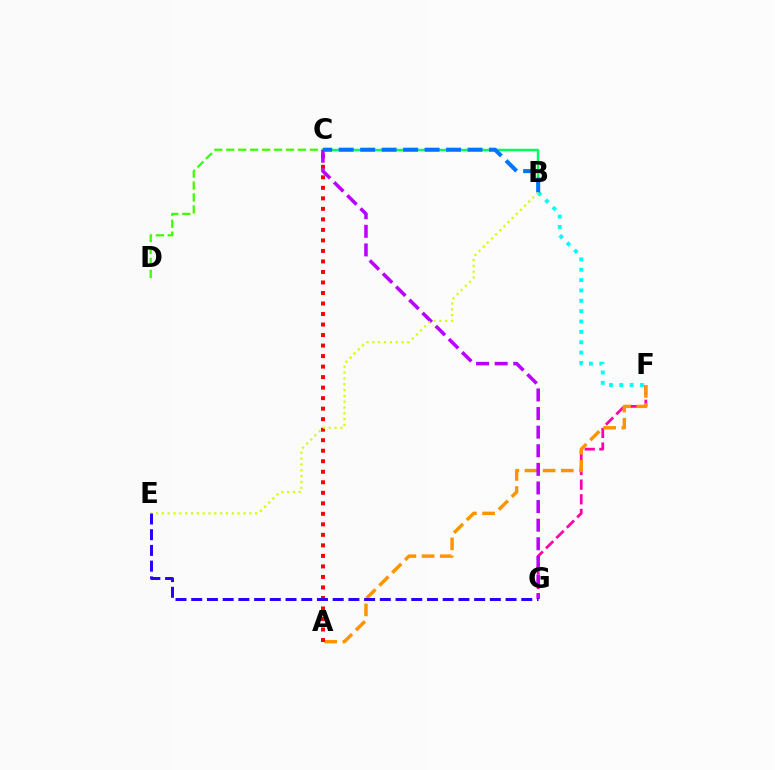{('F', 'G'): [{'color': '#ff00ac', 'line_style': 'dashed', 'thickness': 1.99}], ('A', 'F'): [{'color': '#ff9400', 'line_style': 'dashed', 'thickness': 2.47}], ('B', 'C'): [{'color': '#00ff5c', 'line_style': 'solid', 'thickness': 1.77}, {'color': '#0074ff', 'line_style': 'dashed', 'thickness': 2.92}], ('A', 'C'): [{'color': '#ff0000', 'line_style': 'dotted', 'thickness': 2.86}], ('B', 'F'): [{'color': '#00fff6', 'line_style': 'dotted', 'thickness': 2.81}], ('C', 'D'): [{'color': '#3dff00', 'line_style': 'dashed', 'thickness': 1.62}], ('C', 'G'): [{'color': '#b900ff', 'line_style': 'dashed', 'thickness': 2.53}], ('B', 'E'): [{'color': '#d1ff00', 'line_style': 'dotted', 'thickness': 1.58}], ('E', 'G'): [{'color': '#2500ff', 'line_style': 'dashed', 'thickness': 2.14}]}